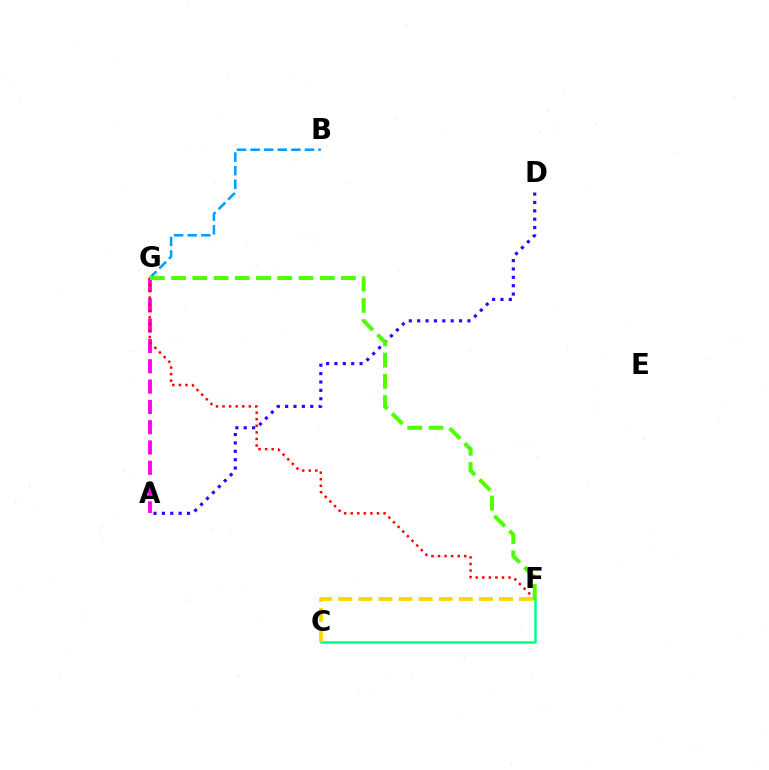{('A', 'G'): [{'color': '#ff00ed', 'line_style': 'dashed', 'thickness': 2.76}], ('C', 'F'): [{'color': '#00ff86', 'line_style': 'solid', 'thickness': 1.81}, {'color': '#ffd500', 'line_style': 'dashed', 'thickness': 2.73}], ('F', 'G'): [{'color': '#ff0000', 'line_style': 'dotted', 'thickness': 1.78}, {'color': '#4fff00', 'line_style': 'dashed', 'thickness': 2.88}], ('A', 'D'): [{'color': '#3700ff', 'line_style': 'dotted', 'thickness': 2.28}], ('B', 'G'): [{'color': '#009eff', 'line_style': 'dashed', 'thickness': 1.85}]}